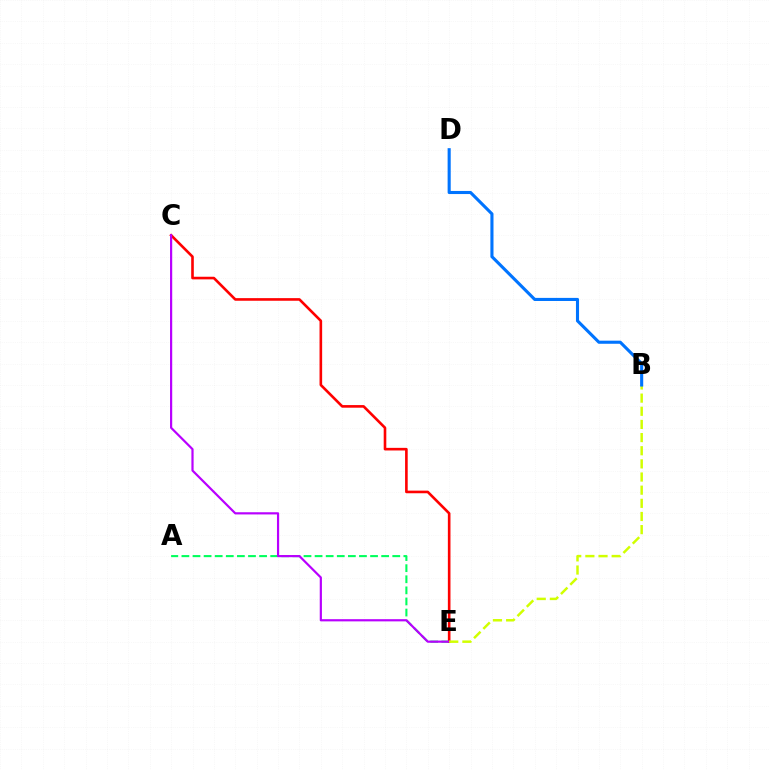{('A', 'E'): [{'color': '#00ff5c', 'line_style': 'dashed', 'thickness': 1.51}], ('C', 'E'): [{'color': '#ff0000', 'line_style': 'solid', 'thickness': 1.89}, {'color': '#b900ff', 'line_style': 'solid', 'thickness': 1.58}], ('B', 'E'): [{'color': '#d1ff00', 'line_style': 'dashed', 'thickness': 1.79}], ('B', 'D'): [{'color': '#0074ff', 'line_style': 'solid', 'thickness': 2.23}]}